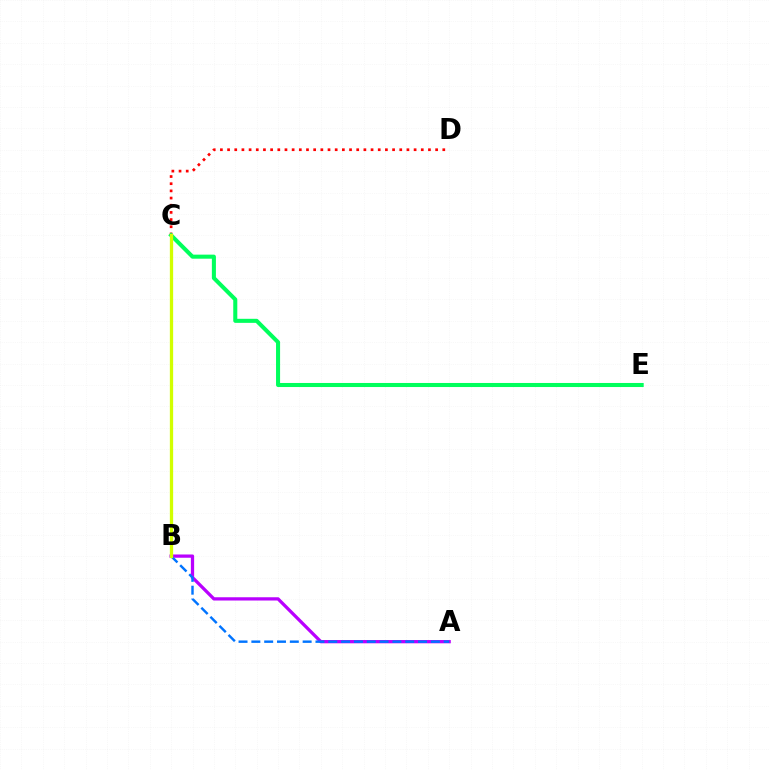{('A', 'B'): [{'color': '#b900ff', 'line_style': 'solid', 'thickness': 2.35}, {'color': '#0074ff', 'line_style': 'dashed', 'thickness': 1.74}], ('C', 'D'): [{'color': '#ff0000', 'line_style': 'dotted', 'thickness': 1.95}], ('C', 'E'): [{'color': '#00ff5c', 'line_style': 'solid', 'thickness': 2.92}], ('B', 'C'): [{'color': '#d1ff00', 'line_style': 'solid', 'thickness': 2.37}]}